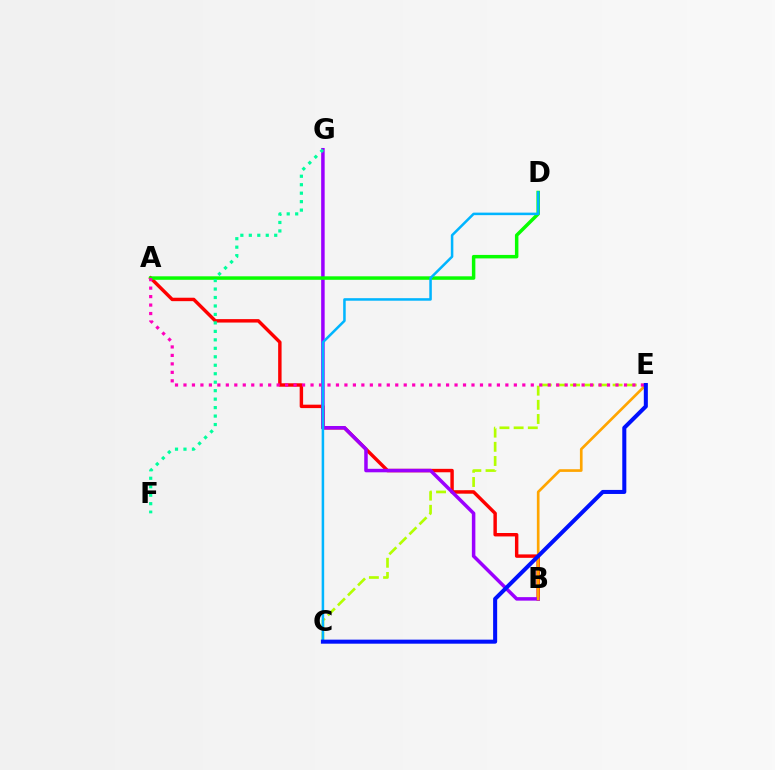{('C', 'E'): [{'color': '#b3ff00', 'line_style': 'dashed', 'thickness': 1.93}, {'color': '#0010ff', 'line_style': 'solid', 'thickness': 2.91}], ('A', 'B'): [{'color': '#ff0000', 'line_style': 'solid', 'thickness': 2.47}], ('B', 'G'): [{'color': '#9b00ff', 'line_style': 'solid', 'thickness': 2.52}], ('B', 'E'): [{'color': '#ffa500', 'line_style': 'solid', 'thickness': 1.93}], ('A', 'D'): [{'color': '#08ff00', 'line_style': 'solid', 'thickness': 2.51}], ('A', 'E'): [{'color': '#ff00bd', 'line_style': 'dotted', 'thickness': 2.3}], ('C', 'D'): [{'color': '#00b5ff', 'line_style': 'solid', 'thickness': 1.82}], ('F', 'G'): [{'color': '#00ff9d', 'line_style': 'dotted', 'thickness': 2.3}]}